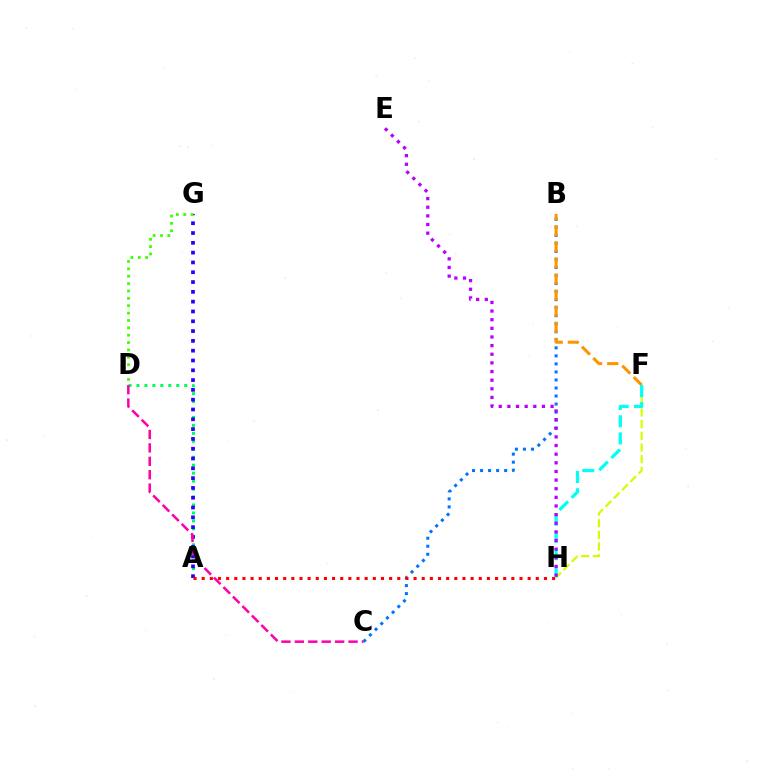{('F', 'H'): [{'color': '#d1ff00', 'line_style': 'dashed', 'thickness': 1.59}, {'color': '#00fff6', 'line_style': 'dashed', 'thickness': 2.34}], ('B', 'C'): [{'color': '#0074ff', 'line_style': 'dotted', 'thickness': 2.18}], ('B', 'F'): [{'color': '#ff9400', 'line_style': 'dashed', 'thickness': 2.19}], ('A', 'D'): [{'color': '#00ff5c', 'line_style': 'dotted', 'thickness': 2.16}], ('A', 'G'): [{'color': '#2500ff', 'line_style': 'dotted', 'thickness': 2.66}], ('C', 'D'): [{'color': '#ff00ac', 'line_style': 'dashed', 'thickness': 1.82}], ('E', 'H'): [{'color': '#b900ff', 'line_style': 'dotted', 'thickness': 2.35}], ('D', 'G'): [{'color': '#3dff00', 'line_style': 'dotted', 'thickness': 2.0}], ('A', 'H'): [{'color': '#ff0000', 'line_style': 'dotted', 'thickness': 2.21}]}